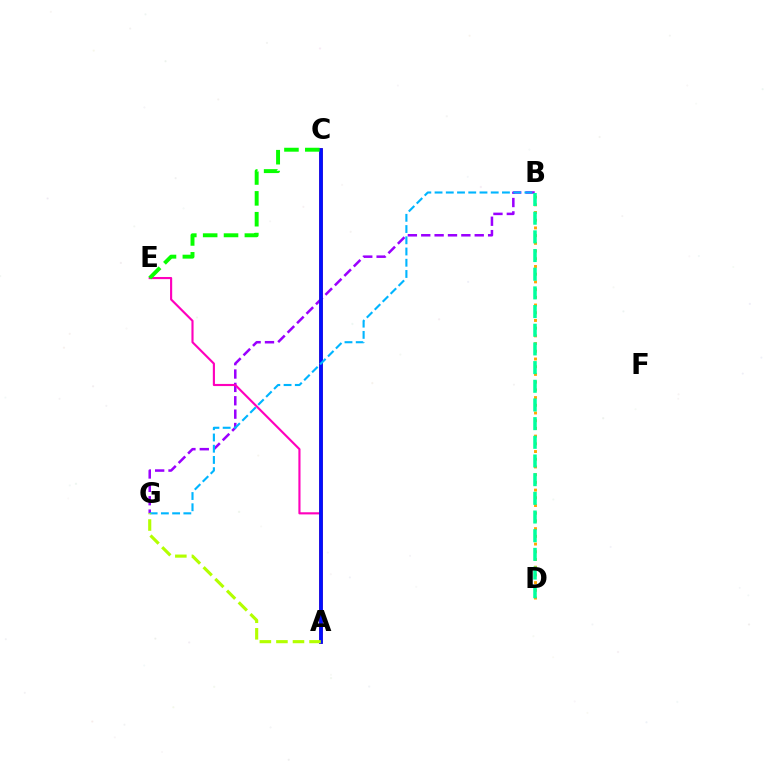{('B', 'G'): [{'color': '#9b00ff', 'line_style': 'dashed', 'thickness': 1.82}, {'color': '#00b5ff', 'line_style': 'dashed', 'thickness': 1.53}], ('A', 'E'): [{'color': '#ff00bd', 'line_style': 'solid', 'thickness': 1.54}], ('A', 'C'): [{'color': '#ff0000', 'line_style': 'solid', 'thickness': 2.54}, {'color': '#0010ff', 'line_style': 'solid', 'thickness': 2.68}], ('B', 'D'): [{'color': '#ffa500', 'line_style': 'dotted', 'thickness': 2.1}, {'color': '#00ff9d', 'line_style': 'dashed', 'thickness': 2.54}], ('C', 'E'): [{'color': '#08ff00', 'line_style': 'dashed', 'thickness': 2.83}], ('A', 'G'): [{'color': '#b3ff00', 'line_style': 'dashed', 'thickness': 2.25}]}